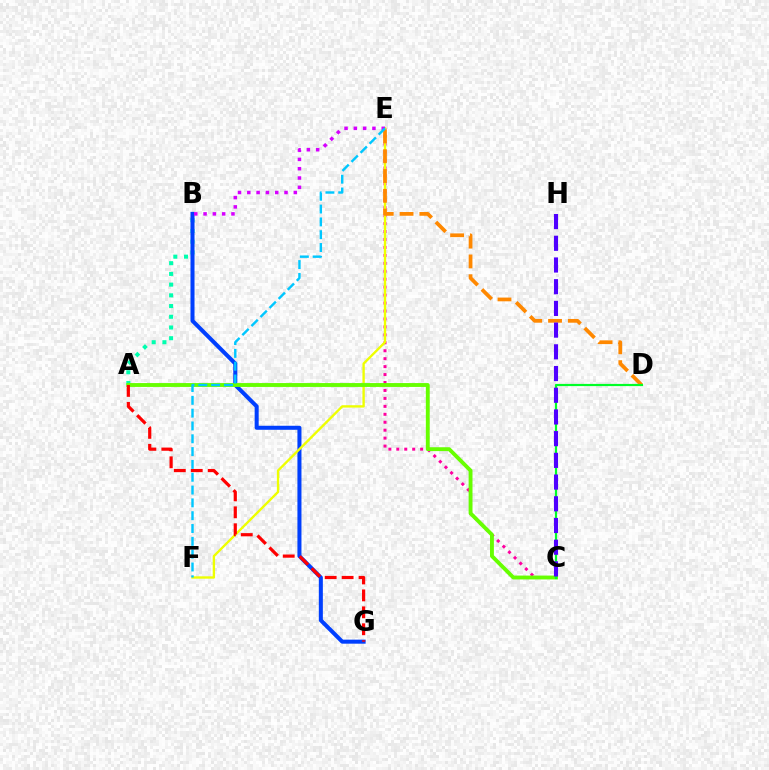{('A', 'B'): [{'color': '#00ffaf', 'line_style': 'dotted', 'thickness': 2.91}], ('B', 'G'): [{'color': '#003fff', 'line_style': 'solid', 'thickness': 2.9}], ('C', 'E'): [{'color': '#ff00a0', 'line_style': 'dotted', 'thickness': 2.16}], ('E', 'F'): [{'color': '#eeff00', 'line_style': 'solid', 'thickness': 1.7}, {'color': '#00c7ff', 'line_style': 'dashed', 'thickness': 1.74}], ('D', 'E'): [{'color': '#ff8800', 'line_style': 'dashed', 'thickness': 2.69}], ('A', 'C'): [{'color': '#66ff00', 'line_style': 'solid', 'thickness': 2.79}], ('B', 'E'): [{'color': '#d600ff', 'line_style': 'dotted', 'thickness': 2.53}], ('A', 'G'): [{'color': '#ff0000', 'line_style': 'dashed', 'thickness': 2.3}], ('C', 'D'): [{'color': '#00ff27', 'line_style': 'solid', 'thickness': 1.58}], ('C', 'H'): [{'color': '#4f00ff', 'line_style': 'dashed', 'thickness': 2.95}]}